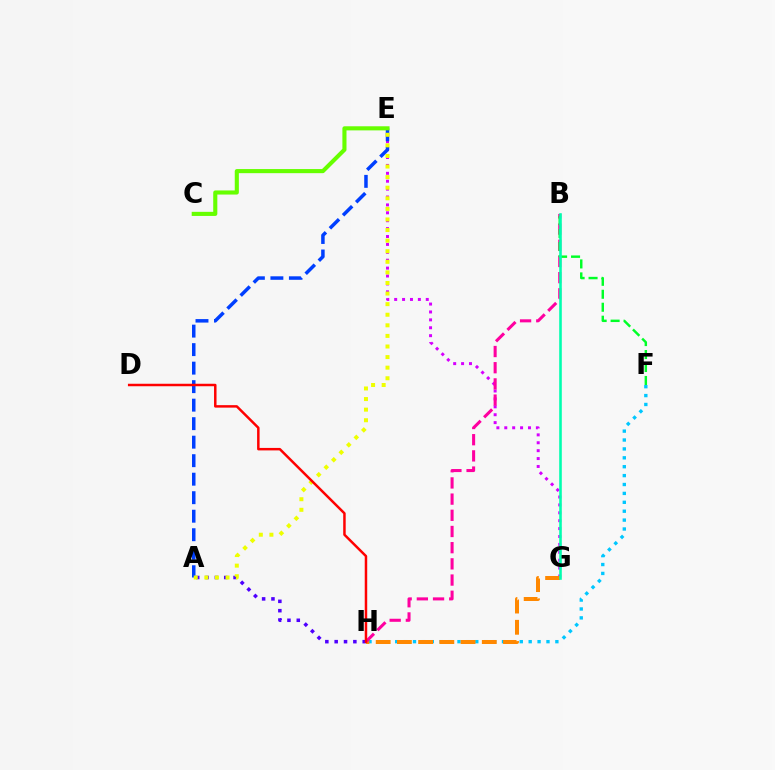{('E', 'G'): [{'color': '#d600ff', 'line_style': 'dotted', 'thickness': 2.15}], ('F', 'H'): [{'color': '#00c7ff', 'line_style': 'dotted', 'thickness': 2.42}], ('G', 'H'): [{'color': '#ff8800', 'line_style': 'dashed', 'thickness': 2.88}], ('B', 'H'): [{'color': '#ff00a0', 'line_style': 'dashed', 'thickness': 2.2}], ('A', 'E'): [{'color': '#003fff', 'line_style': 'dashed', 'thickness': 2.51}, {'color': '#eeff00', 'line_style': 'dotted', 'thickness': 2.88}], ('B', 'F'): [{'color': '#00ff27', 'line_style': 'dashed', 'thickness': 1.76}], ('C', 'E'): [{'color': '#66ff00', 'line_style': 'solid', 'thickness': 2.95}], ('A', 'H'): [{'color': '#4f00ff', 'line_style': 'dotted', 'thickness': 2.54}], ('D', 'H'): [{'color': '#ff0000', 'line_style': 'solid', 'thickness': 1.79}], ('B', 'G'): [{'color': '#00ffaf', 'line_style': 'solid', 'thickness': 1.87}]}